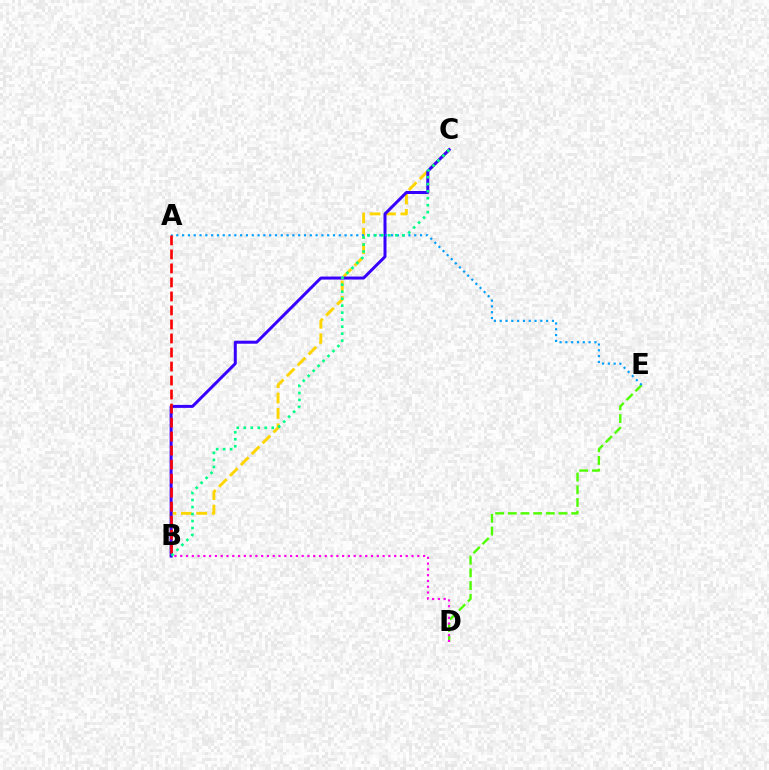{('D', 'E'): [{'color': '#4fff00', 'line_style': 'dashed', 'thickness': 1.72}], ('B', 'C'): [{'color': '#ffd500', 'line_style': 'dashed', 'thickness': 2.09}, {'color': '#3700ff', 'line_style': 'solid', 'thickness': 2.15}, {'color': '#00ff86', 'line_style': 'dotted', 'thickness': 1.9}], ('A', 'E'): [{'color': '#009eff', 'line_style': 'dotted', 'thickness': 1.58}], ('A', 'B'): [{'color': '#ff0000', 'line_style': 'dashed', 'thickness': 1.9}], ('B', 'D'): [{'color': '#ff00ed', 'line_style': 'dotted', 'thickness': 1.57}]}